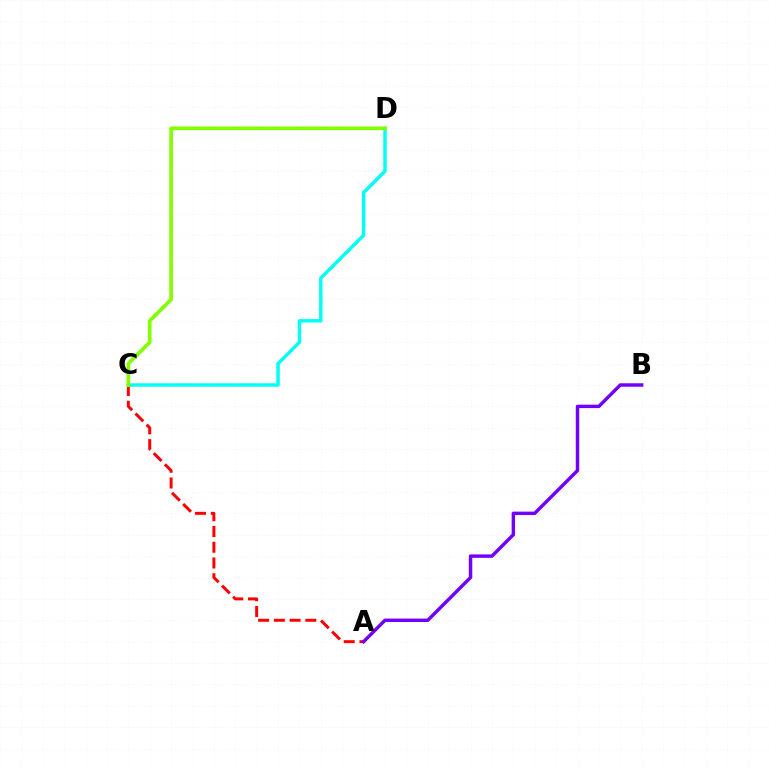{('A', 'C'): [{'color': '#ff0000', 'line_style': 'dashed', 'thickness': 2.14}], ('C', 'D'): [{'color': '#00fff6', 'line_style': 'solid', 'thickness': 2.48}, {'color': '#84ff00', 'line_style': 'solid', 'thickness': 2.65}], ('A', 'B'): [{'color': '#7200ff', 'line_style': 'solid', 'thickness': 2.47}]}